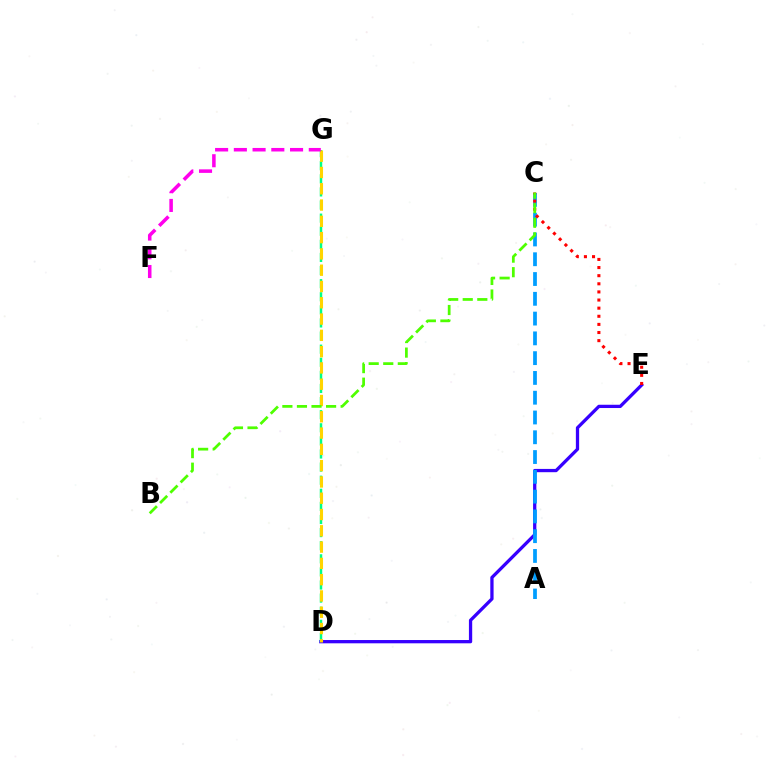{('D', 'E'): [{'color': '#3700ff', 'line_style': 'solid', 'thickness': 2.36}], ('A', 'C'): [{'color': '#009eff', 'line_style': 'dashed', 'thickness': 2.69}], ('D', 'G'): [{'color': '#00ff86', 'line_style': 'dashed', 'thickness': 1.78}, {'color': '#ffd500', 'line_style': 'dashed', 'thickness': 2.21}], ('C', 'E'): [{'color': '#ff0000', 'line_style': 'dotted', 'thickness': 2.21}], ('F', 'G'): [{'color': '#ff00ed', 'line_style': 'dashed', 'thickness': 2.55}], ('B', 'C'): [{'color': '#4fff00', 'line_style': 'dashed', 'thickness': 1.98}]}